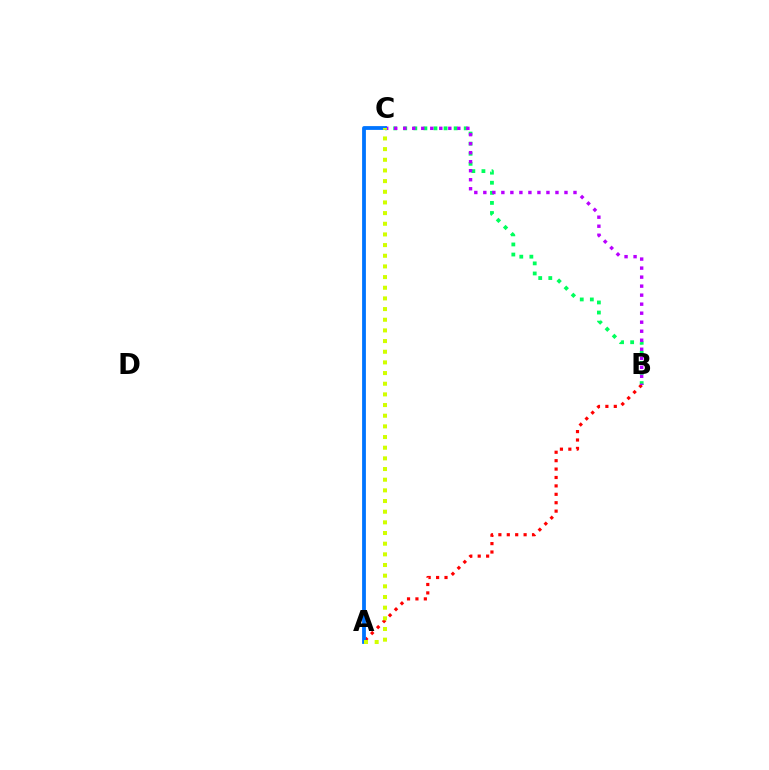{('B', 'C'): [{'color': '#00ff5c', 'line_style': 'dotted', 'thickness': 2.74}, {'color': '#b900ff', 'line_style': 'dotted', 'thickness': 2.45}], ('A', 'B'): [{'color': '#ff0000', 'line_style': 'dotted', 'thickness': 2.29}], ('A', 'C'): [{'color': '#0074ff', 'line_style': 'solid', 'thickness': 2.74}, {'color': '#d1ff00', 'line_style': 'dotted', 'thickness': 2.9}]}